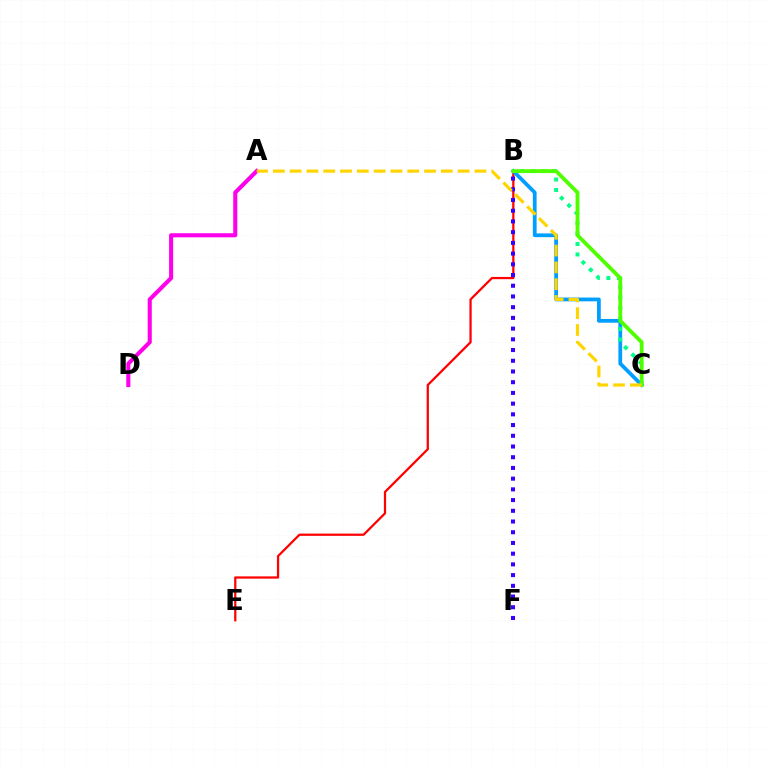{('A', 'D'): [{'color': '#ff00ed', 'line_style': 'solid', 'thickness': 2.94}], ('B', 'E'): [{'color': '#ff0000', 'line_style': 'solid', 'thickness': 1.62}], ('B', 'C'): [{'color': '#009eff', 'line_style': 'solid', 'thickness': 2.71}, {'color': '#00ff86', 'line_style': 'dotted', 'thickness': 2.85}, {'color': '#4fff00', 'line_style': 'solid', 'thickness': 2.74}], ('B', 'F'): [{'color': '#3700ff', 'line_style': 'dotted', 'thickness': 2.91}], ('A', 'C'): [{'color': '#ffd500', 'line_style': 'dashed', 'thickness': 2.28}]}